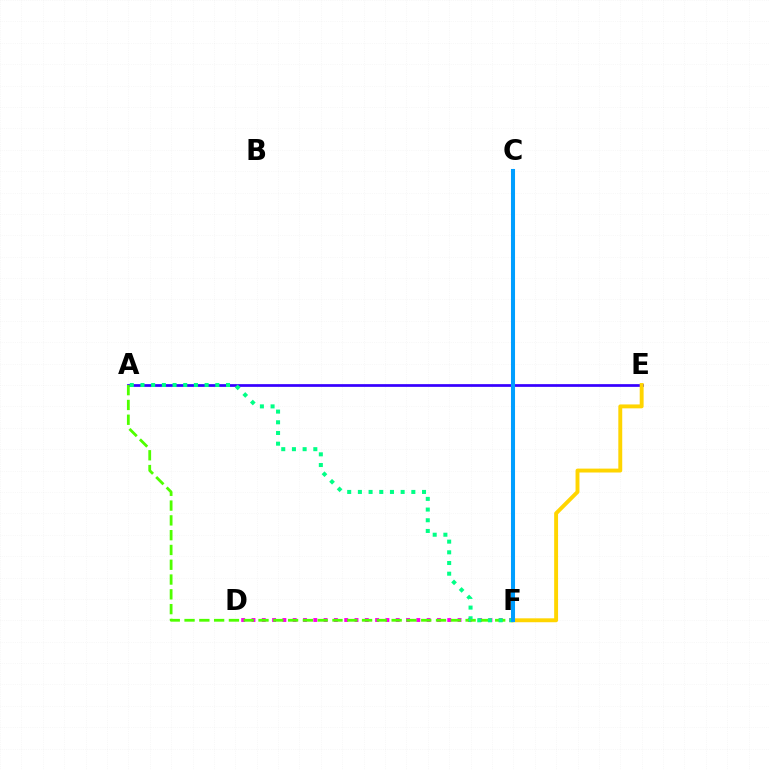{('D', 'F'): [{'color': '#ff00ed', 'line_style': 'dotted', 'thickness': 2.8}], ('A', 'E'): [{'color': '#3700ff', 'line_style': 'solid', 'thickness': 1.96}], ('A', 'F'): [{'color': '#4fff00', 'line_style': 'dashed', 'thickness': 2.01}, {'color': '#00ff86', 'line_style': 'dotted', 'thickness': 2.9}], ('C', 'F'): [{'color': '#ff0000', 'line_style': 'dashed', 'thickness': 1.79}, {'color': '#009eff', 'line_style': 'solid', 'thickness': 2.92}], ('E', 'F'): [{'color': '#ffd500', 'line_style': 'solid', 'thickness': 2.81}]}